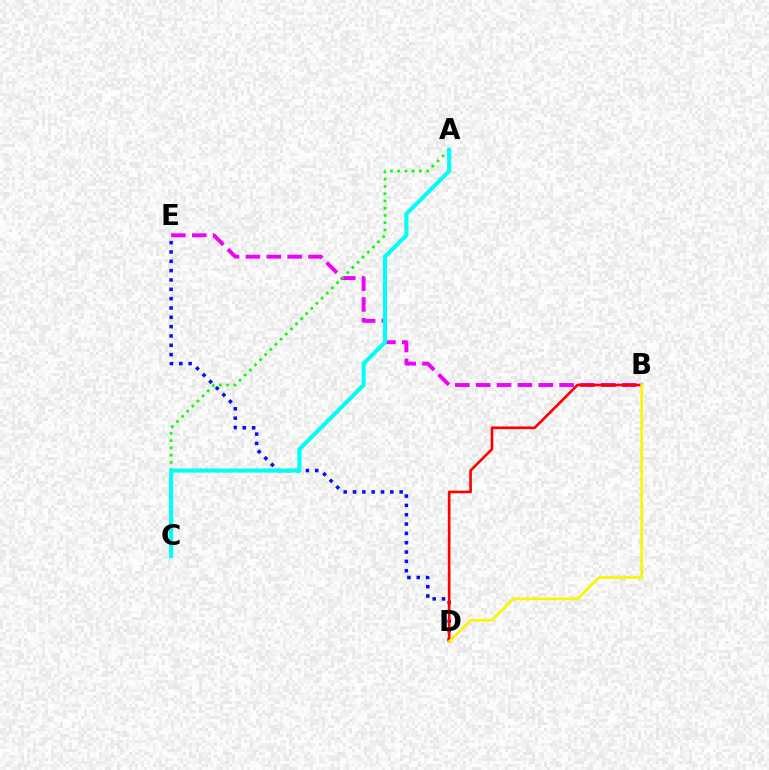{('D', 'E'): [{'color': '#0010ff', 'line_style': 'dotted', 'thickness': 2.54}], ('B', 'E'): [{'color': '#ee00ff', 'line_style': 'dashed', 'thickness': 2.83}], ('A', 'C'): [{'color': '#08ff00', 'line_style': 'dotted', 'thickness': 1.97}, {'color': '#00fff6', 'line_style': 'solid', 'thickness': 2.96}], ('B', 'D'): [{'color': '#ff0000', 'line_style': 'solid', 'thickness': 1.91}, {'color': '#fcf500', 'line_style': 'solid', 'thickness': 1.93}]}